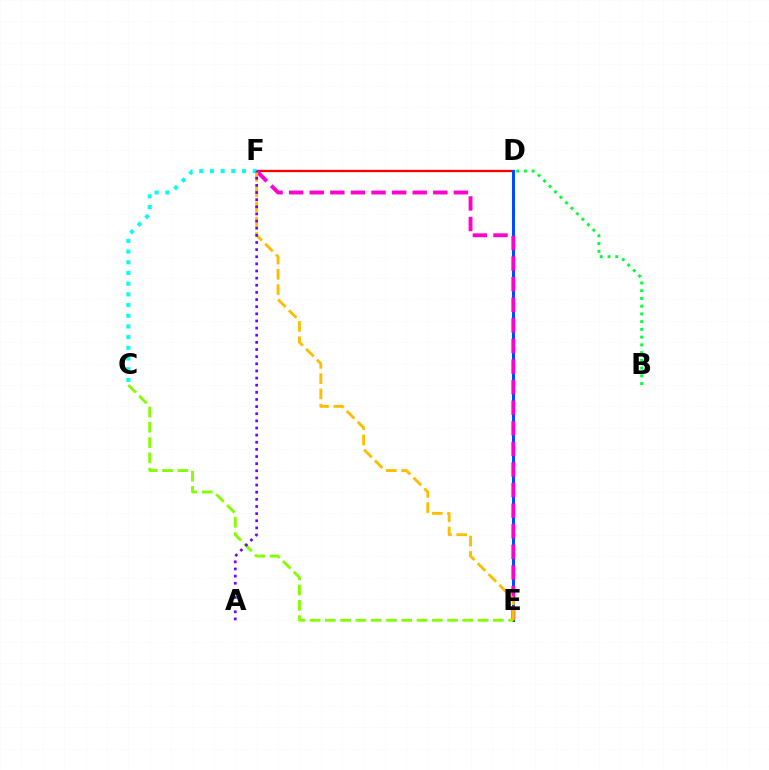{('D', 'F'): [{'color': '#ff0000', 'line_style': 'solid', 'thickness': 1.67}], ('D', 'E'): [{'color': '#004bff', 'line_style': 'solid', 'thickness': 2.19}], ('E', 'F'): [{'color': '#ff00cf', 'line_style': 'dashed', 'thickness': 2.8}, {'color': '#ffbd00', 'line_style': 'dashed', 'thickness': 2.07}], ('C', 'F'): [{'color': '#00fff6', 'line_style': 'dotted', 'thickness': 2.9}], ('C', 'E'): [{'color': '#84ff00', 'line_style': 'dashed', 'thickness': 2.07}], ('A', 'F'): [{'color': '#7200ff', 'line_style': 'dotted', 'thickness': 1.94}], ('B', 'D'): [{'color': '#00ff39', 'line_style': 'dotted', 'thickness': 2.1}]}